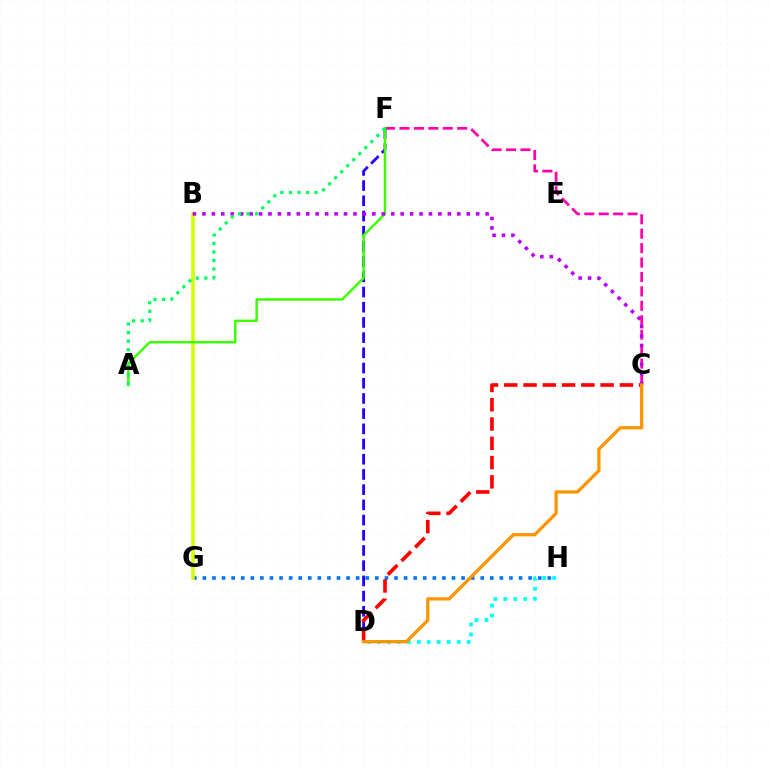{('D', 'F'): [{'color': '#2500ff', 'line_style': 'dashed', 'thickness': 2.07}], ('G', 'H'): [{'color': '#0074ff', 'line_style': 'dotted', 'thickness': 2.6}], ('C', 'F'): [{'color': '#ff00ac', 'line_style': 'dashed', 'thickness': 1.96}], ('B', 'G'): [{'color': '#d1ff00', 'line_style': 'solid', 'thickness': 2.54}], ('A', 'F'): [{'color': '#3dff00', 'line_style': 'solid', 'thickness': 1.78}, {'color': '#00ff5c', 'line_style': 'dotted', 'thickness': 2.32}], ('B', 'C'): [{'color': '#b900ff', 'line_style': 'dotted', 'thickness': 2.56}], ('D', 'H'): [{'color': '#00fff6', 'line_style': 'dotted', 'thickness': 2.71}], ('C', 'D'): [{'color': '#ff0000', 'line_style': 'dashed', 'thickness': 2.62}, {'color': '#ff9400', 'line_style': 'solid', 'thickness': 2.35}]}